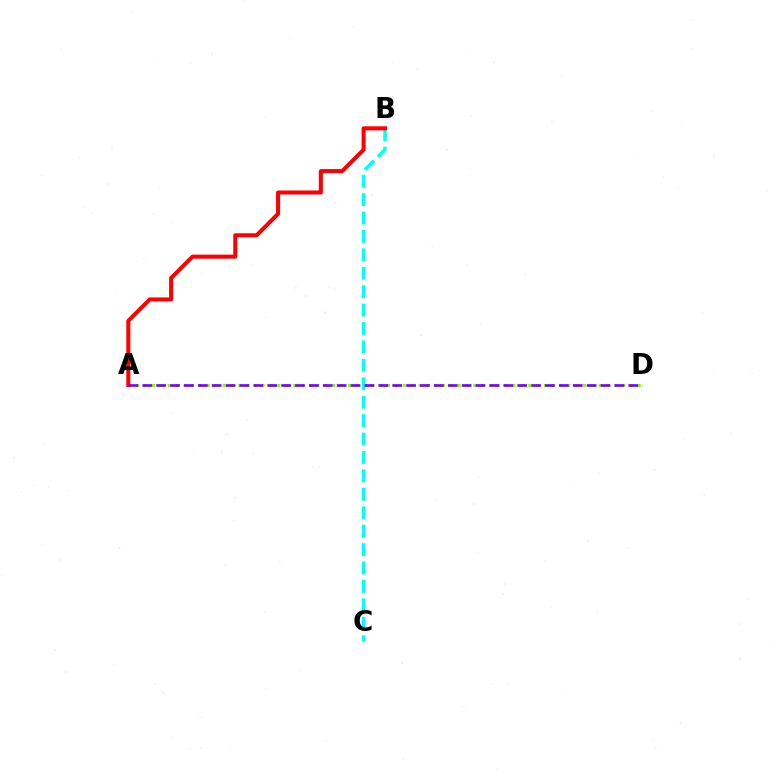{('A', 'D'): [{'color': '#84ff00', 'line_style': 'dotted', 'thickness': 2.13}, {'color': '#7200ff', 'line_style': 'dashed', 'thickness': 1.89}], ('B', 'C'): [{'color': '#00fff6', 'line_style': 'dashed', 'thickness': 2.5}], ('A', 'B'): [{'color': '#ff0000', 'line_style': 'solid', 'thickness': 2.92}]}